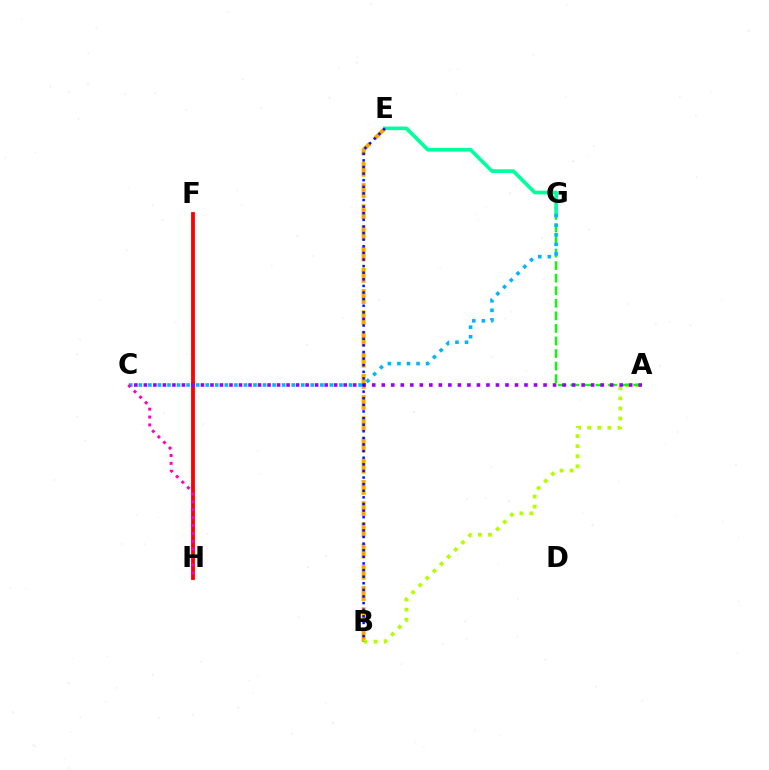{('B', 'E'): [{'color': '#ffa500', 'line_style': 'dashed', 'thickness': 2.88}, {'color': '#0010ff', 'line_style': 'dotted', 'thickness': 1.8}], ('E', 'G'): [{'color': '#00ff9d', 'line_style': 'solid', 'thickness': 2.64}], ('F', 'H'): [{'color': '#ff0000', 'line_style': 'solid', 'thickness': 2.75}], ('A', 'B'): [{'color': '#b3ff00', 'line_style': 'dotted', 'thickness': 2.74}], ('A', 'G'): [{'color': '#08ff00', 'line_style': 'dashed', 'thickness': 1.71}], ('A', 'C'): [{'color': '#9b00ff', 'line_style': 'dotted', 'thickness': 2.59}], ('C', 'G'): [{'color': '#00b5ff', 'line_style': 'dotted', 'thickness': 2.6}], ('C', 'H'): [{'color': '#ff00bd', 'line_style': 'dotted', 'thickness': 2.14}]}